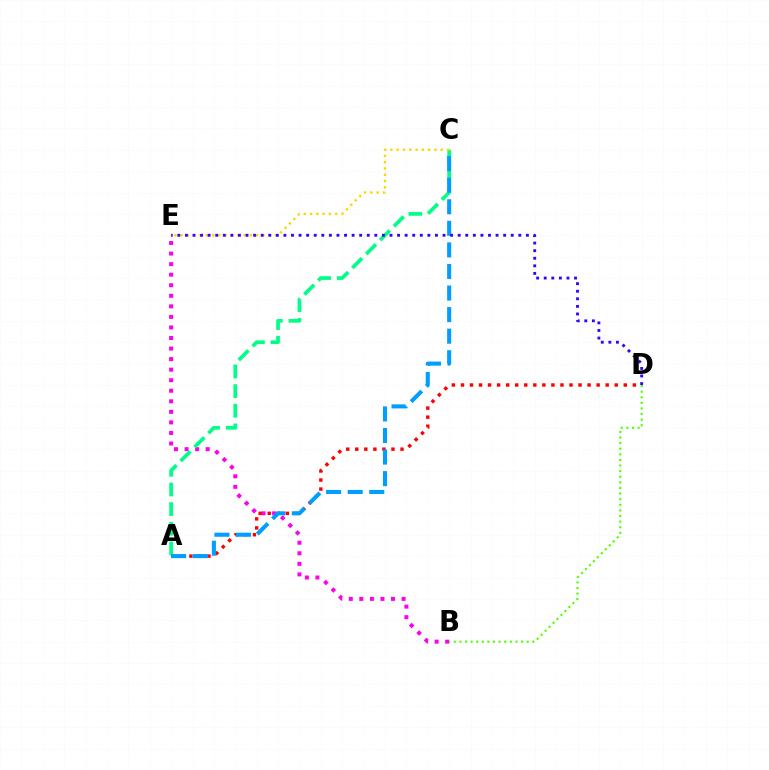{('B', 'E'): [{'color': '#ff00ed', 'line_style': 'dotted', 'thickness': 2.87}], ('A', 'D'): [{'color': '#ff0000', 'line_style': 'dotted', 'thickness': 2.46}], ('A', 'C'): [{'color': '#00ff86', 'line_style': 'dashed', 'thickness': 2.67}, {'color': '#009eff', 'line_style': 'dashed', 'thickness': 2.93}], ('C', 'E'): [{'color': '#ffd500', 'line_style': 'dotted', 'thickness': 1.71}], ('B', 'D'): [{'color': '#4fff00', 'line_style': 'dotted', 'thickness': 1.52}], ('D', 'E'): [{'color': '#3700ff', 'line_style': 'dotted', 'thickness': 2.06}]}